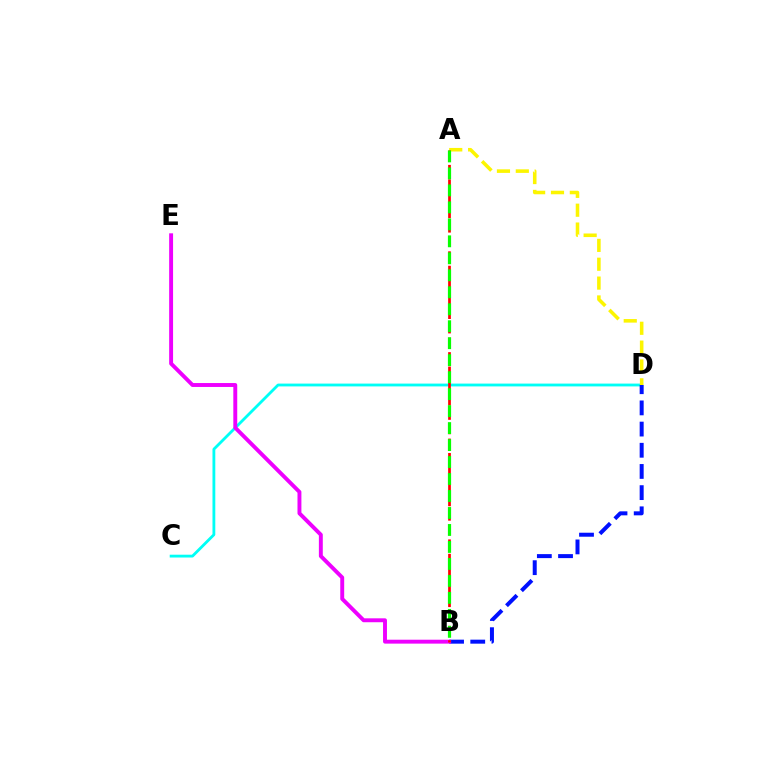{('C', 'D'): [{'color': '#00fff6', 'line_style': 'solid', 'thickness': 2.03}], ('A', 'D'): [{'color': '#fcf500', 'line_style': 'dashed', 'thickness': 2.56}], ('B', 'D'): [{'color': '#0010ff', 'line_style': 'dashed', 'thickness': 2.88}], ('B', 'E'): [{'color': '#ee00ff', 'line_style': 'solid', 'thickness': 2.82}], ('A', 'B'): [{'color': '#ff0000', 'line_style': 'dashed', 'thickness': 1.96}, {'color': '#08ff00', 'line_style': 'dashed', 'thickness': 2.31}]}